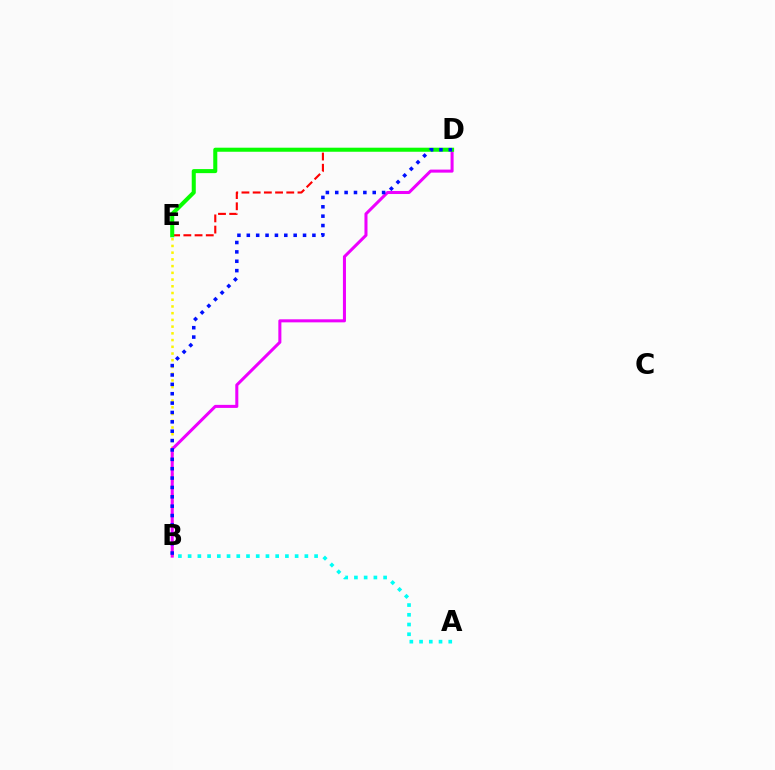{('B', 'E'): [{'color': '#fcf500', 'line_style': 'dotted', 'thickness': 1.83}], ('B', 'D'): [{'color': '#ee00ff', 'line_style': 'solid', 'thickness': 2.19}, {'color': '#0010ff', 'line_style': 'dotted', 'thickness': 2.55}], ('D', 'E'): [{'color': '#ff0000', 'line_style': 'dashed', 'thickness': 1.52}, {'color': '#08ff00', 'line_style': 'solid', 'thickness': 2.91}], ('A', 'B'): [{'color': '#00fff6', 'line_style': 'dotted', 'thickness': 2.64}]}